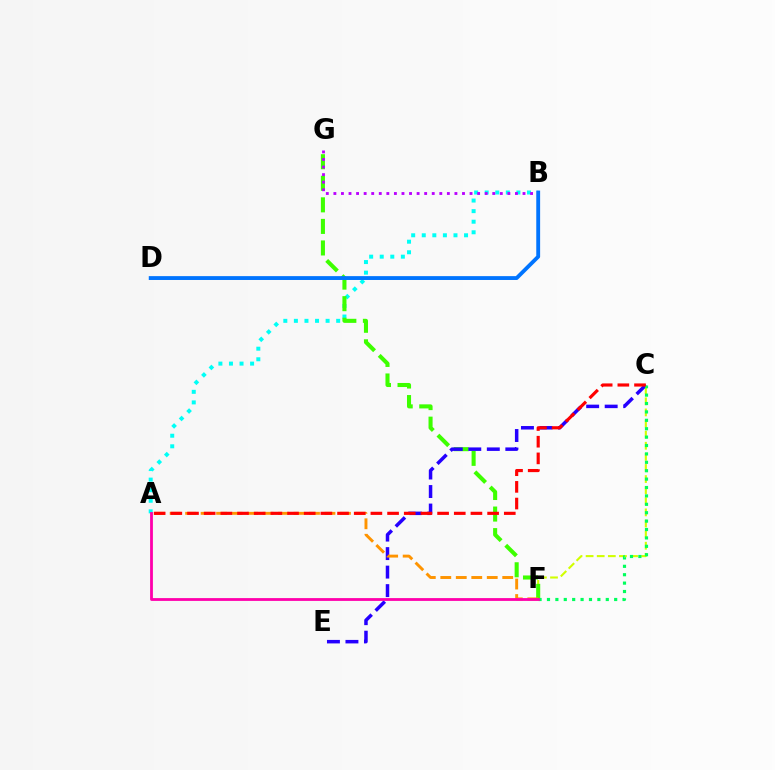{('C', 'F'): [{'color': '#d1ff00', 'line_style': 'dashed', 'thickness': 1.51}, {'color': '#00ff5c', 'line_style': 'dotted', 'thickness': 2.28}], ('A', 'B'): [{'color': '#00fff6', 'line_style': 'dotted', 'thickness': 2.87}], ('F', 'G'): [{'color': '#3dff00', 'line_style': 'dashed', 'thickness': 2.93}], ('B', 'G'): [{'color': '#b900ff', 'line_style': 'dotted', 'thickness': 2.06}], ('B', 'D'): [{'color': '#0074ff', 'line_style': 'solid', 'thickness': 2.77}], ('C', 'E'): [{'color': '#2500ff', 'line_style': 'dashed', 'thickness': 2.51}], ('A', 'F'): [{'color': '#ff9400', 'line_style': 'dashed', 'thickness': 2.1}, {'color': '#ff00ac', 'line_style': 'solid', 'thickness': 2.02}], ('A', 'C'): [{'color': '#ff0000', 'line_style': 'dashed', 'thickness': 2.27}]}